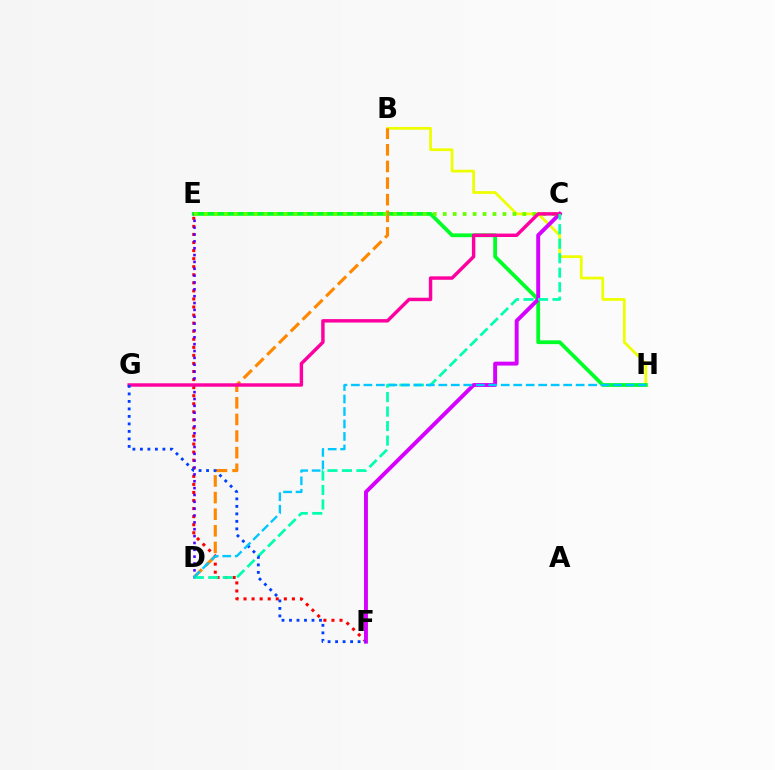{('B', 'H'): [{'color': '#eeff00', 'line_style': 'solid', 'thickness': 1.99}], ('E', 'H'): [{'color': '#00ff27', 'line_style': 'solid', 'thickness': 2.71}], ('E', 'F'): [{'color': '#ff0000', 'line_style': 'dotted', 'thickness': 2.19}], ('D', 'E'): [{'color': '#4f00ff', 'line_style': 'dotted', 'thickness': 1.86}], ('C', 'F'): [{'color': '#d600ff', 'line_style': 'solid', 'thickness': 2.82}], ('B', 'D'): [{'color': '#ff8800', 'line_style': 'dashed', 'thickness': 2.26}], ('C', 'E'): [{'color': '#66ff00', 'line_style': 'dotted', 'thickness': 2.7}], ('C', 'G'): [{'color': '#ff00a0', 'line_style': 'solid', 'thickness': 2.48}], ('C', 'D'): [{'color': '#00ffaf', 'line_style': 'dashed', 'thickness': 1.97}], ('F', 'G'): [{'color': '#003fff', 'line_style': 'dotted', 'thickness': 2.04}], ('D', 'H'): [{'color': '#00c7ff', 'line_style': 'dashed', 'thickness': 1.7}]}